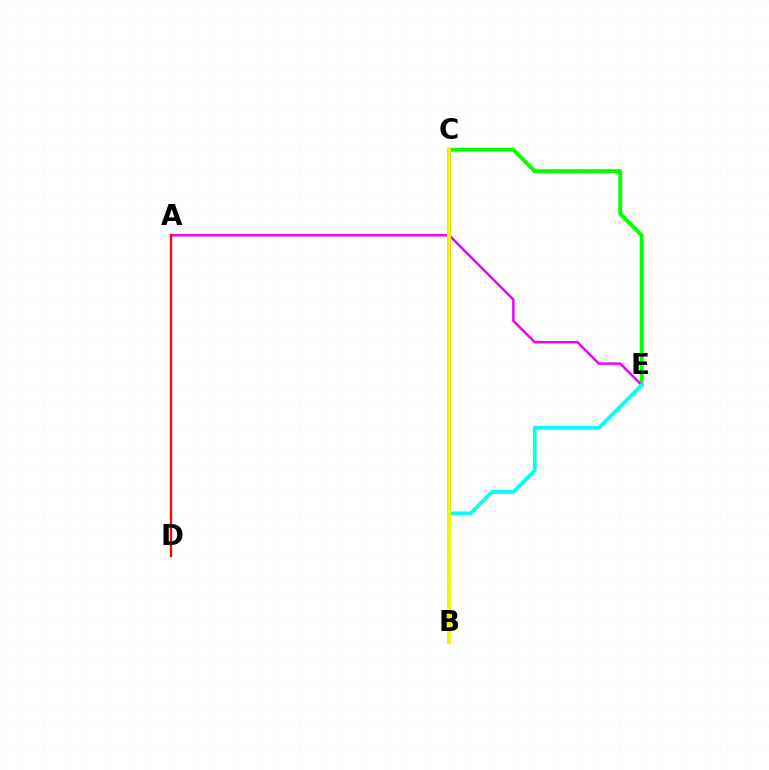{('C', 'E'): [{'color': '#08ff00', 'line_style': 'solid', 'thickness': 2.82}], ('A', 'E'): [{'color': '#ee00ff', 'line_style': 'solid', 'thickness': 1.79}], ('B', 'C'): [{'color': '#0010ff', 'line_style': 'solid', 'thickness': 2.85}, {'color': '#fcf500', 'line_style': 'solid', 'thickness': 2.78}], ('B', 'E'): [{'color': '#00fff6', 'line_style': 'solid', 'thickness': 2.67}], ('A', 'D'): [{'color': '#ff0000', 'line_style': 'solid', 'thickness': 1.64}]}